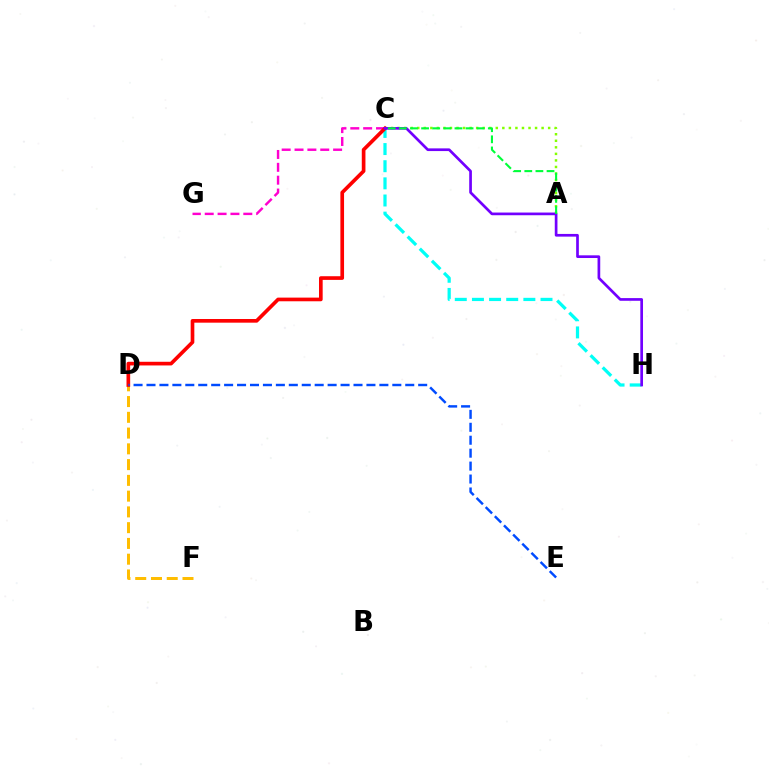{('A', 'C'): [{'color': '#84ff00', 'line_style': 'dotted', 'thickness': 1.78}, {'color': '#00ff39', 'line_style': 'dashed', 'thickness': 1.51}], ('D', 'F'): [{'color': '#ffbd00', 'line_style': 'dashed', 'thickness': 2.14}], ('C', 'H'): [{'color': '#00fff6', 'line_style': 'dashed', 'thickness': 2.33}, {'color': '#7200ff', 'line_style': 'solid', 'thickness': 1.94}], ('C', 'G'): [{'color': '#ff00cf', 'line_style': 'dashed', 'thickness': 1.75}], ('C', 'D'): [{'color': '#ff0000', 'line_style': 'solid', 'thickness': 2.64}], ('D', 'E'): [{'color': '#004bff', 'line_style': 'dashed', 'thickness': 1.76}]}